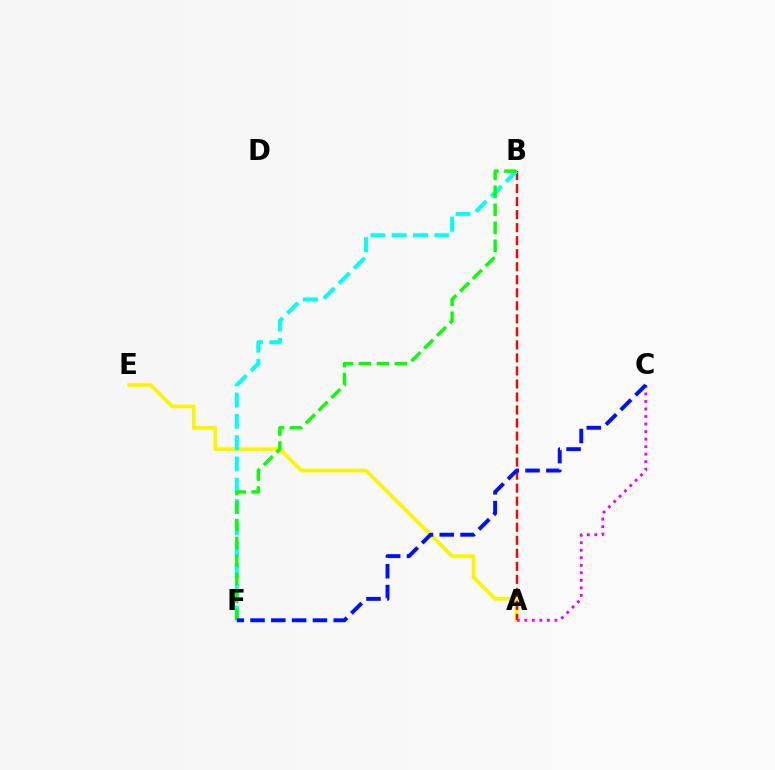{('A', 'E'): [{'color': '#fcf500', 'line_style': 'solid', 'thickness': 2.67}], ('A', 'B'): [{'color': '#ff0000', 'line_style': 'dashed', 'thickness': 1.77}], ('B', 'F'): [{'color': '#00fff6', 'line_style': 'dashed', 'thickness': 2.89}, {'color': '#08ff00', 'line_style': 'dashed', 'thickness': 2.44}], ('A', 'C'): [{'color': '#ee00ff', 'line_style': 'dotted', 'thickness': 2.05}], ('C', 'F'): [{'color': '#0010ff', 'line_style': 'dashed', 'thickness': 2.83}]}